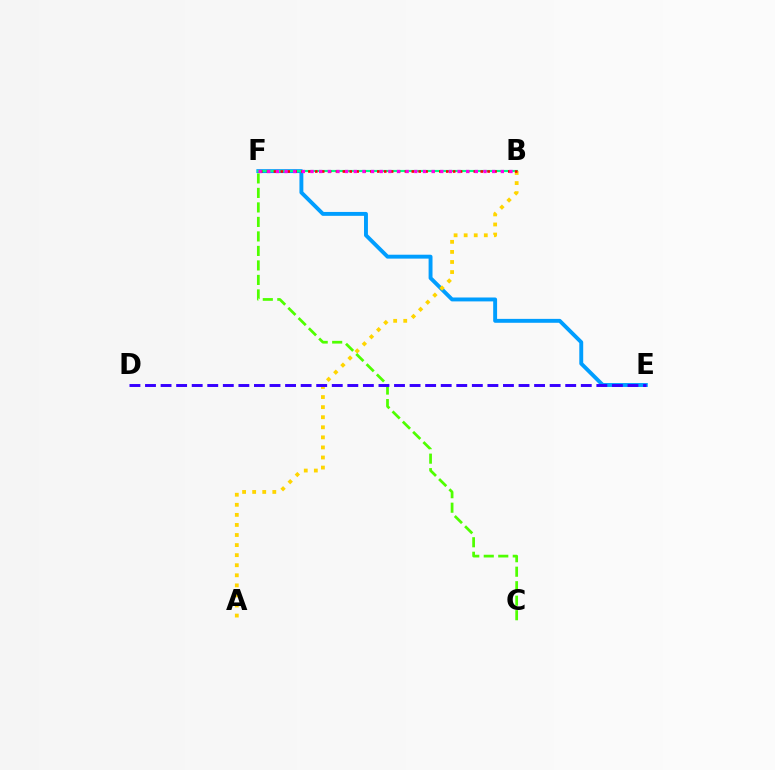{('E', 'F'): [{'color': '#009eff', 'line_style': 'solid', 'thickness': 2.81}], ('B', 'F'): [{'color': '#00ff86', 'line_style': 'solid', 'thickness': 1.54}, {'color': '#ff0000', 'line_style': 'dotted', 'thickness': 1.87}, {'color': '#ff00ed', 'line_style': 'dotted', 'thickness': 2.35}], ('A', 'B'): [{'color': '#ffd500', 'line_style': 'dotted', 'thickness': 2.74}], ('C', 'F'): [{'color': '#4fff00', 'line_style': 'dashed', 'thickness': 1.97}], ('D', 'E'): [{'color': '#3700ff', 'line_style': 'dashed', 'thickness': 2.11}]}